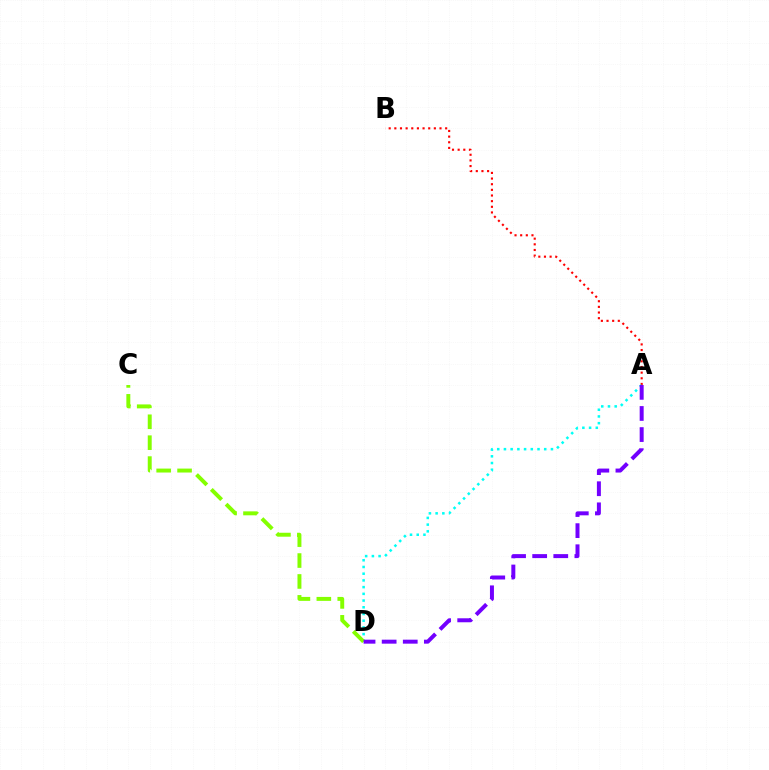{('A', 'B'): [{'color': '#ff0000', 'line_style': 'dotted', 'thickness': 1.53}], ('A', 'D'): [{'color': '#00fff6', 'line_style': 'dotted', 'thickness': 1.82}, {'color': '#7200ff', 'line_style': 'dashed', 'thickness': 2.87}], ('C', 'D'): [{'color': '#84ff00', 'line_style': 'dashed', 'thickness': 2.84}]}